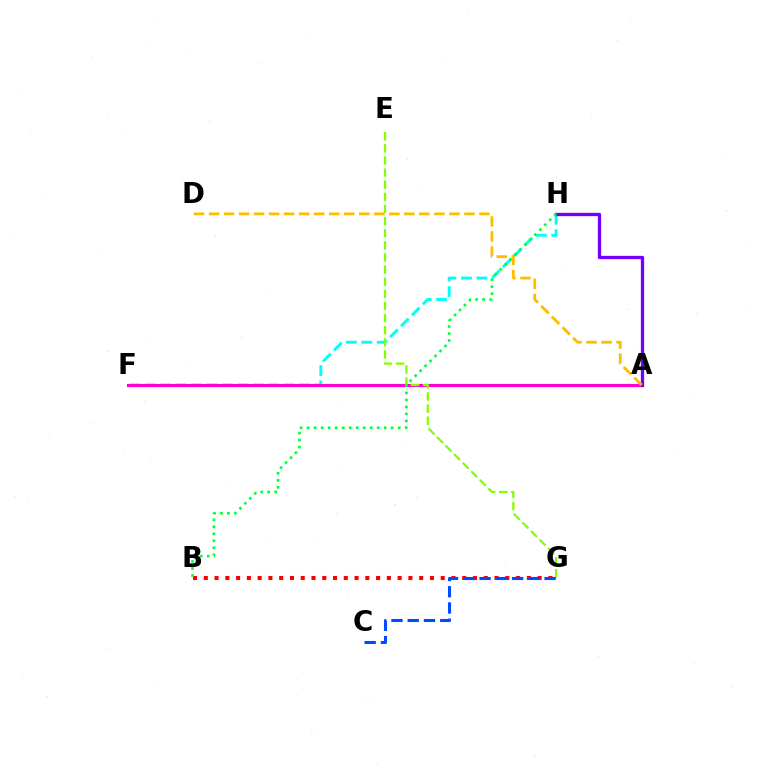{('F', 'H'): [{'color': '#00fff6', 'line_style': 'dashed', 'thickness': 2.09}], ('A', 'F'): [{'color': '#ff00cf', 'line_style': 'solid', 'thickness': 2.23}], ('A', 'H'): [{'color': '#7200ff', 'line_style': 'solid', 'thickness': 2.38}], ('B', 'G'): [{'color': '#ff0000', 'line_style': 'dotted', 'thickness': 2.93}], ('E', 'G'): [{'color': '#84ff00', 'line_style': 'dashed', 'thickness': 1.65}], ('B', 'H'): [{'color': '#00ff39', 'line_style': 'dotted', 'thickness': 1.9}], ('C', 'G'): [{'color': '#004bff', 'line_style': 'dashed', 'thickness': 2.21}], ('A', 'D'): [{'color': '#ffbd00', 'line_style': 'dashed', 'thickness': 2.04}]}